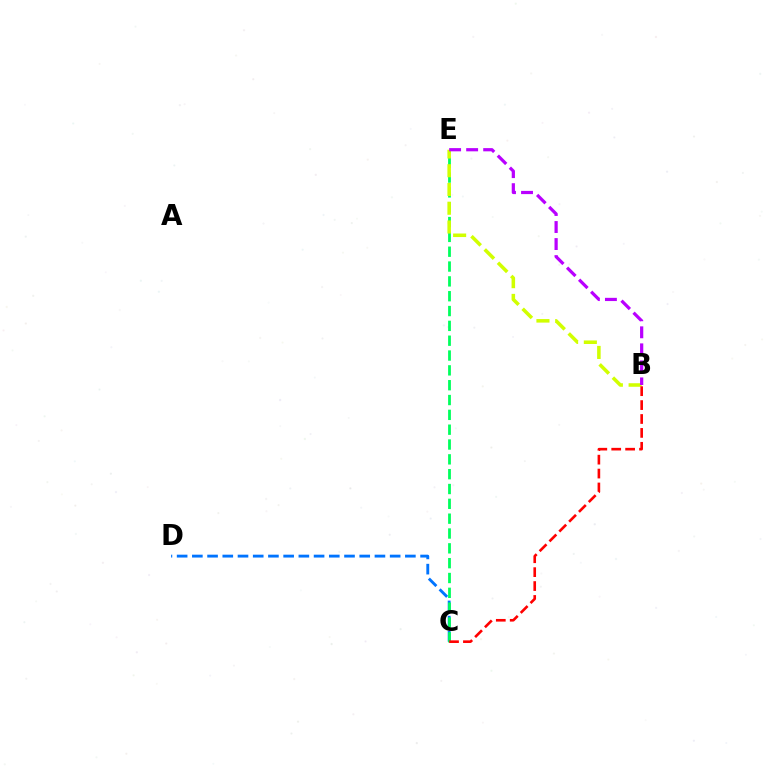{('C', 'D'): [{'color': '#0074ff', 'line_style': 'dashed', 'thickness': 2.07}], ('C', 'E'): [{'color': '#00ff5c', 'line_style': 'dashed', 'thickness': 2.01}], ('B', 'E'): [{'color': '#d1ff00', 'line_style': 'dashed', 'thickness': 2.55}, {'color': '#b900ff', 'line_style': 'dashed', 'thickness': 2.31}], ('B', 'C'): [{'color': '#ff0000', 'line_style': 'dashed', 'thickness': 1.89}]}